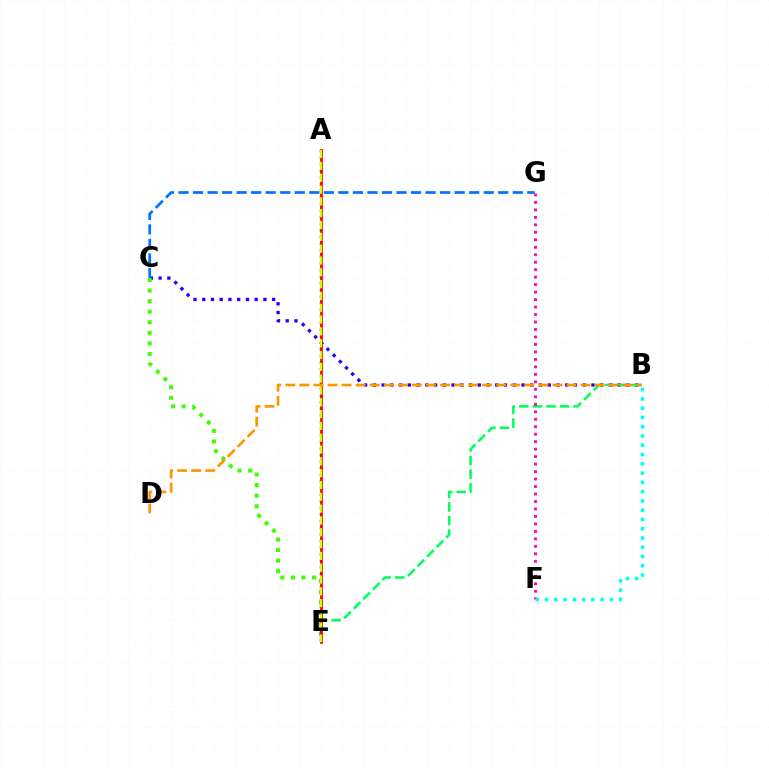{('B', 'C'): [{'color': '#2500ff', 'line_style': 'dotted', 'thickness': 2.38}], ('B', 'E'): [{'color': '#00ff5c', 'line_style': 'dashed', 'thickness': 1.84}], ('C', 'E'): [{'color': '#3dff00', 'line_style': 'dotted', 'thickness': 2.87}], ('C', 'G'): [{'color': '#0074ff', 'line_style': 'dashed', 'thickness': 1.97}], ('A', 'E'): [{'color': '#b900ff', 'line_style': 'dotted', 'thickness': 1.79}, {'color': '#ff0000', 'line_style': 'solid', 'thickness': 1.95}, {'color': '#d1ff00', 'line_style': 'dashed', 'thickness': 1.61}], ('B', 'D'): [{'color': '#ff9400', 'line_style': 'dashed', 'thickness': 1.91}], ('F', 'G'): [{'color': '#ff00ac', 'line_style': 'dotted', 'thickness': 2.03}], ('B', 'F'): [{'color': '#00fff6', 'line_style': 'dotted', 'thickness': 2.52}]}